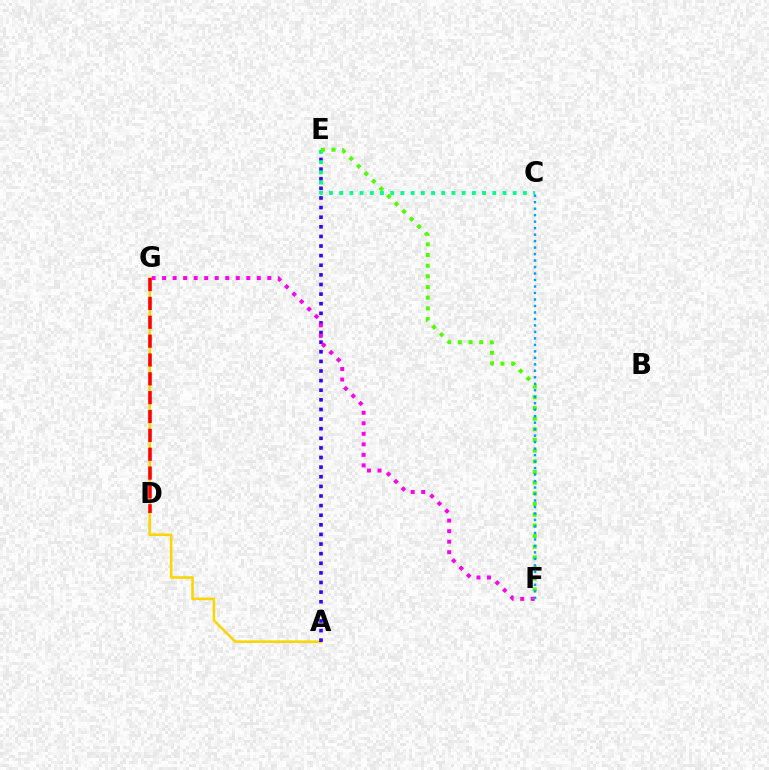{('A', 'G'): [{'color': '#ffd500', 'line_style': 'solid', 'thickness': 1.86}], ('A', 'E'): [{'color': '#3700ff', 'line_style': 'dotted', 'thickness': 2.61}], ('C', 'E'): [{'color': '#00ff86', 'line_style': 'dotted', 'thickness': 2.77}], ('F', 'G'): [{'color': '#ff00ed', 'line_style': 'dotted', 'thickness': 2.86}], ('E', 'F'): [{'color': '#4fff00', 'line_style': 'dotted', 'thickness': 2.9}], ('C', 'F'): [{'color': '#009eff', 'line_style': 'dotted', 'thickness': 1.76}], ('D', 'G'): [{'color': '#ff0000', 'line_style': 'dashed', 'thickness': 2.56}]}